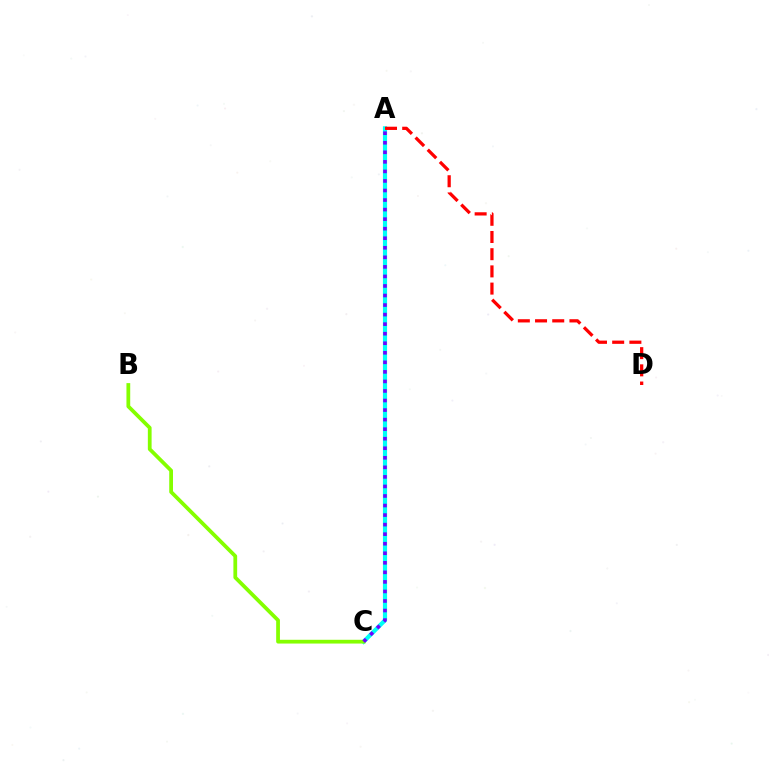{('A', 'C'): [{'color': '#00fff6', 'line_style': 'solid', 'thickness': 3.0}, {'color': '#7200ff', 'line_style': 'dotted', 'thickness': 2.59}], ('B', 'C'): [{'color': '#84ff00', 'line_style': 'solid', 'thickness': 2.71}], ('A', 'D'): [{'color': '#ff0000', 'line_style': 'dashed', 'thickness': 2.34}]}